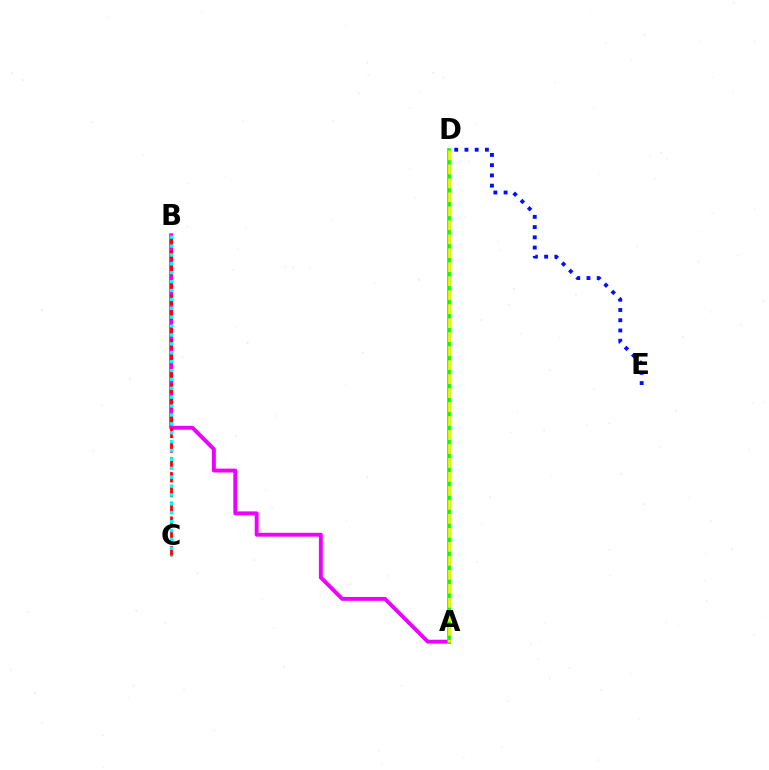{('D', 'E'): [{'color': '#0010ff', 'line_style': 'dotted', 'thickness': 2.78}], ('A', 'B'): [{'color': '#ee00ff', 'line_style': 'solid', 'thickness': 2.81}], ('A', 'D'): [{'color': '#08ff00', 'line_style': 'solid', 'thickness': 2.63}, {'color': '#fcf500', 'line_style': 'dashed', 'thickness': 1.9}], ('B', 'C'): [{'color': '#ff0000', 'line_style': 'dashed', 'thickness': 2.01}, {'color': '#00fff6', 'line_style': 'dotted', 'thickness': 2.42}]}